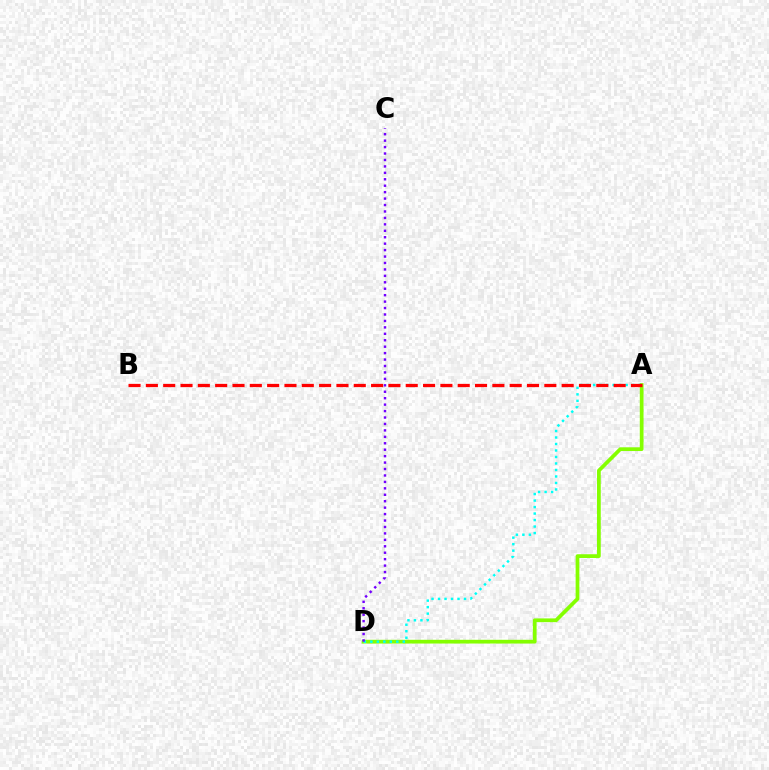{('A', 'D'): [{'color': '#84ff00', 'line_style': 'solid', 'thickness': 2.7}, {'color': '#00fff6', 'line_style': 'dotted', 'thickness': 1.77}], ('C', 'D'): [{'color': '#7200ff', 'line_style': 'dotted', 'thickness': 1.75}], ('A', 'B'): [{'color': '#ff0000', 'line_style': 'dashed', 'thickness': 2.35}]}